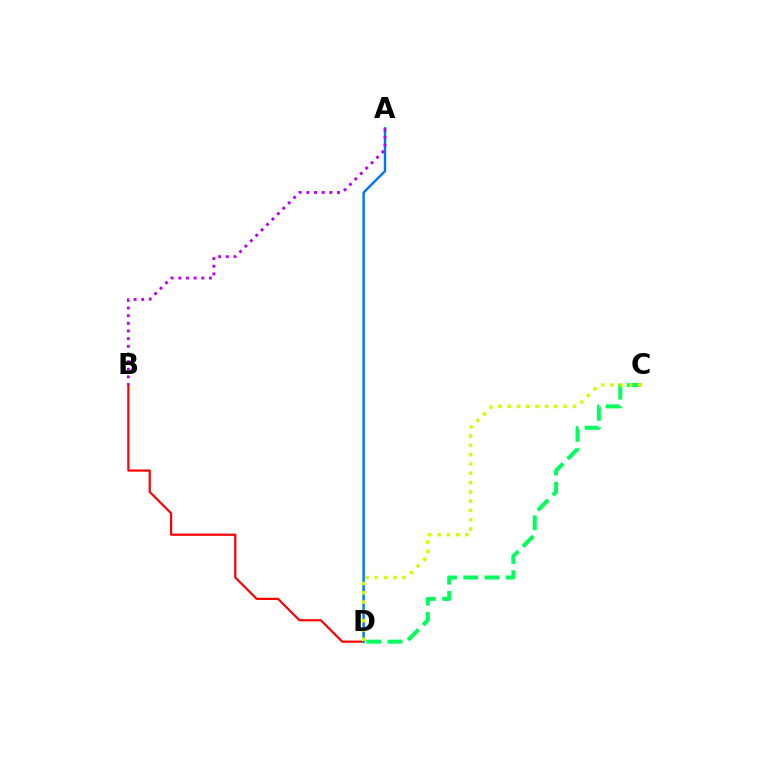{('B', 'D'): [{'color': '#ff0000', 'line_style': 'solid', 'thickness': 1.58}], ('A', 'D'): [{'color': '#0074ff', 'line_style': 'solid', 'thickness': 1.73}], ('C', 'D'): [{'color': '#00ff5c', 'line_style': 'dashed', 'thickness': 2.88}, {'color': '#d1ff00', 'line_style': 'dotted', 'thickness': 2.53}], ('A', 'B'): [{'color': '#b900ff', 'line_style': 'dotted', 'thickness': 2.08}]}